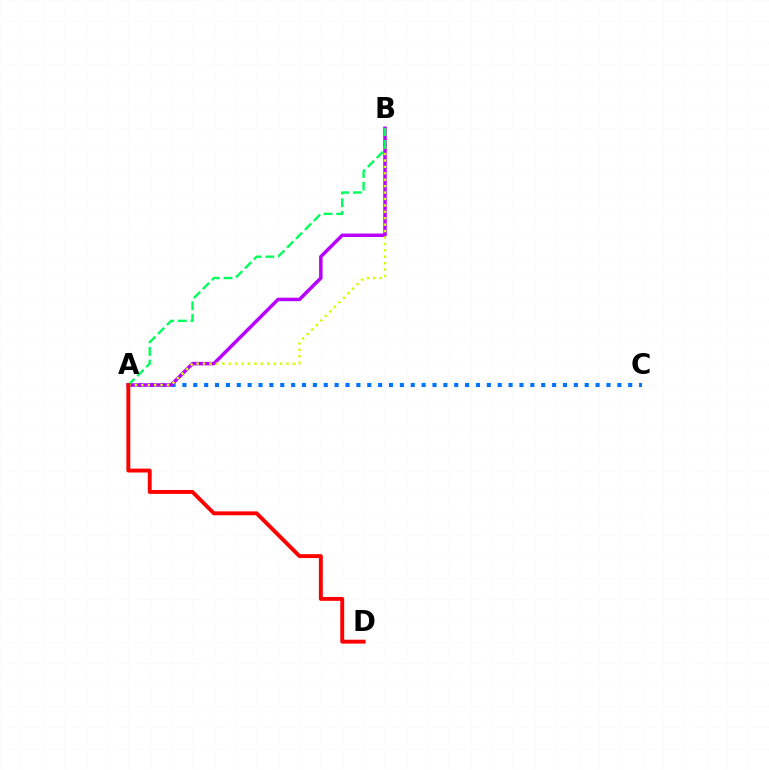{('A', 'C'): [{'color': '#0074ff', 'line_style': 'dotted', 'thickness': 2.95}], ('A', 'B'): [{'color': '#b900ff', 'line_style': 'solid', 'thickness': 2.51}, {'color': '#d1ff00', 'line_style': 'dotted', 'thickness': 1.74}, {'color': '#00ff5c', 'line_style': 'dashed', 'thickness': 1.72}], ('A', 'D'): [{'color': '#ff0000', 'line_style': 'solid', 'thickness': 2.8}]}